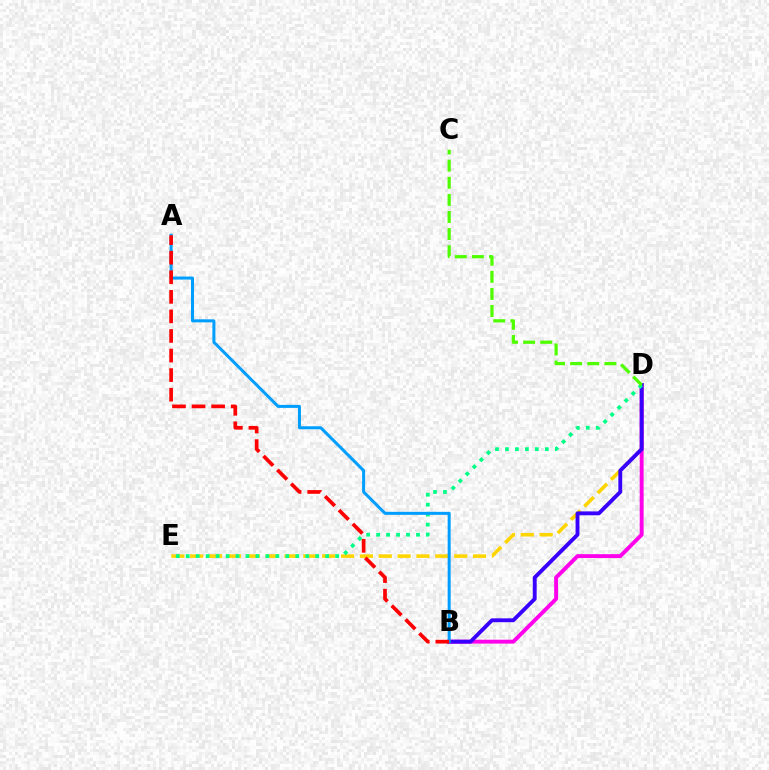{('D', 'E'): [{'color': '#ffd500', 'line_style': 'dashed', 'thickness': 2.56}, {'color': '#00ff86', 'line_style': 'dotted', 'thickness': 2.71}], ('B', 'D'): [{'color': '#ff00ed', 'line_style': 'solid', 'thickness': 2.82}, {'color': '#3700ff', 'line_style': 'solid', 'thickness': 2.79}], ('A', 'B'): [{'color': '#009eff', 'line_style': 'solid', 'thickness': 2.17}, {'color': '#ff0000', 'line_style': 'dashed', 'thickness': 2.66}], ('C', 'D'): [{'color': '#4fff00', 'line_style': 'dashed', 'thickness': 2.32}]}